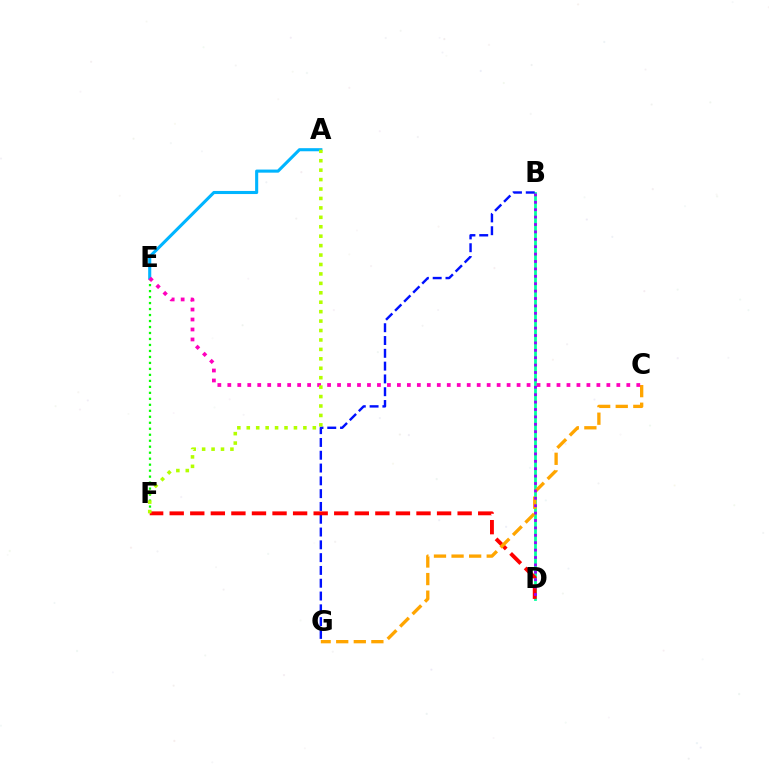{('B', 'D'): [{'color': '#00ff9d', 'line_style': 'solid', 'thickness': 1.99}, {'color': '#9b00ff', 'line_style': 'dotted', 'thickness': 2.01}], ('E', 'F'): [{'color': '#08ff00', 'line_style': 'dotted', 'thickness': 1.63}], ('B', 'G'): [{'color': '#0010ff', 'line_style': 'dashed', 'thickness': 1.74}], ('A', 'E'): [{'color': '#00b5ff', 'line_style': 'solid', 'thickness': 2.22}], ('D', 'F'): [{'color': '#ff0000', 'line_style': 'dashed', 'thickness': 2.79}], ('C', 'G'): [{'color': '#ffa500', 'line_style': 'dashed', 'thickness': 2.39}], ('C', 'E'): [{'color': '#ff00bd', 'line_style': 'dotted', 'thickness': 2.71}], ('A', 'F'): [{'color': '#b3ff00', 'line_style': 'dotted', 'thickness': 2.56}]}